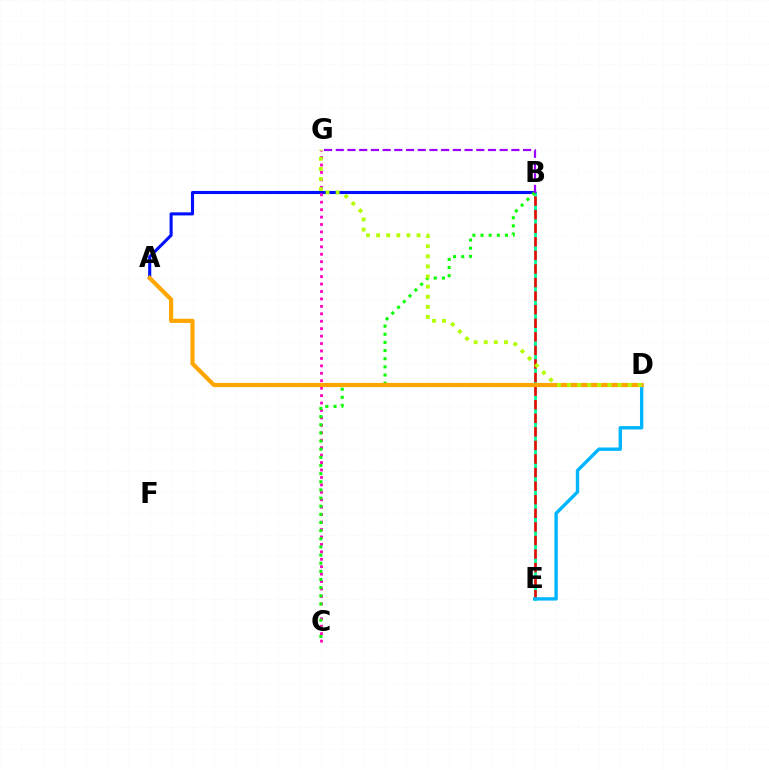{('B', 'E'): [{'color': '#00ff9d', 'line_style': 'solid', 'thickness': 2.05}, {'color': '#ff0000', 'line_style': 'dashed', 'thickness': 1.84}], ('D', 'E'): [{'color': '#00b5ff', 'line_style': 'solid', 'thickness': 2.43}], ('A', 'B'): [{'color': '#0010ff', 'line_style': 'solid', 'thickness': 2.23}], ('C', 'G'): [{'color': '#ff00bd', 'line_style': 'dotted', 'thickness': 2.02}], ('B', 'C'): [{'color': '#08ff00', 'line_style': 'dotted', 'thickness': 2.21}], ('A', 'D'): [{'color': '#ffa500', 'line_style': 'solid', 'thickness': 3.0}], ('B', 'G'): [{'color': '#9b00ff', 'line_style': 'dashed', 'thickness': 1.59}], ('D', 'G'): [{'color': '#b3ff00', 'line_style': 'dotted', 'thickness': 2.74}]}